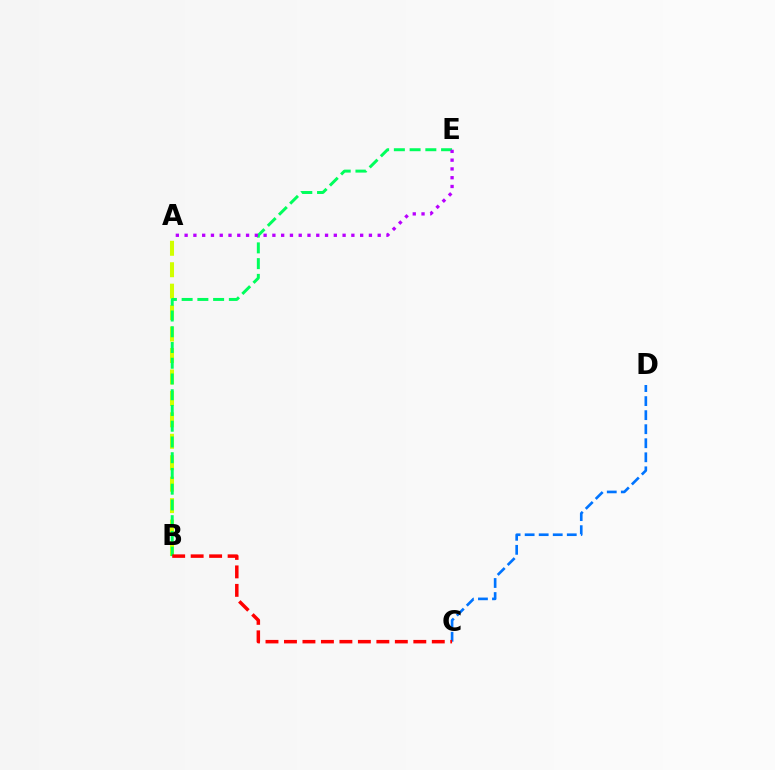{('A', 'B'): [{'color': '#d1ff00', 'line_style': 'dashed', 'thickness': 2.91}], ('C', 'D'): [{'color': '#0074ff', 'line_style': 'dashed', 'thickness': 1.91}], ('B', 'E'): [{'color': '#00ff5c', 'line_style': 'dashed', 'thickness': 2.14}], ('B', 'C'): [{'color': '#ff0000', 'line_style': 'dashed', 'thickness': 2.51}], ('A', 'E'): [{'color': '#b900ff', 'line_style': 'dotted', 'thickness': 2.38}]}